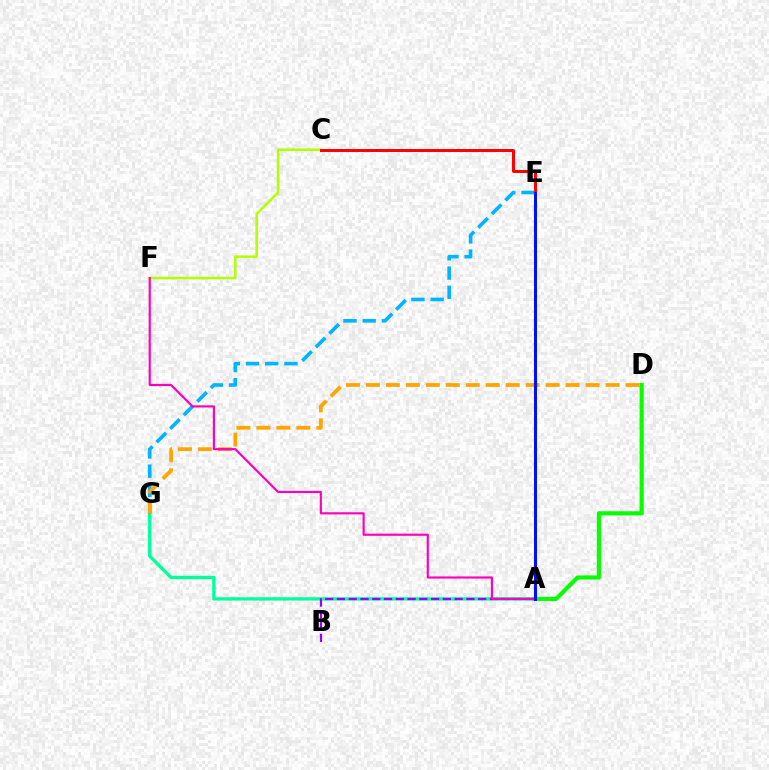{('A', 'G'): [{'color': '#00ff9d', 'line_style': 'solid', 'thickness': 2.4}], ('E', 'G'): [{'color': '#00b5ff', 'line_style': 'dashed', 'thickness': 2.61}], ('C', 'F'): [{'color': '#b3ff00', 'line_style': 'solid', 'thickness': 1.81}], ('A', 'B'): [{'color': '#9b00ff', 'line_style': 'dashed', 'thickness': 1.6}], ('C', 'E'): [{'color': '#ff0000', 'line_style': 'solid', 'thickness': 2.15}], ('D', 'G'): [{'color': '#ffa500', 'line_style': 'dashed', 'thickness': 2.71}], ('A', 'D'): [{'color': '#08ff00', 'line_style': 'solid', 'thickness': 2.99}], ('A', 'F'): [{'color': '#ff00bd', 'line_style': 'solid', 'thickness': 1.56}], ('A', 'E'): [{'color': '#0010ff', 'line_style': 'solid', 'thickness': 2.17}]}